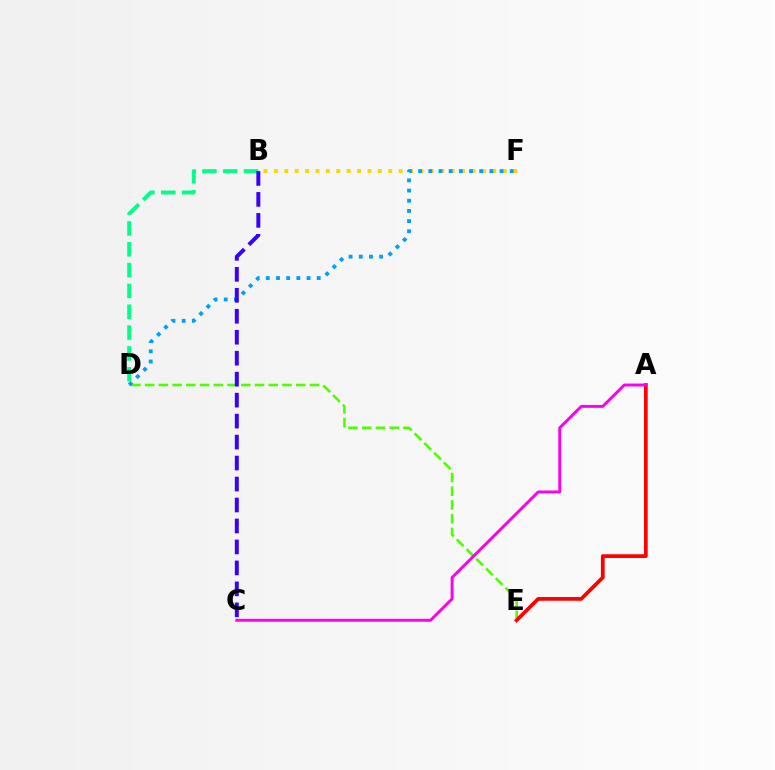{('D', 'E'): [{'color': '#4fff00', 'line_style': 'dashed', 'thickness': 1.87}], ('A', 'E'): [{'color': '#ff0000', 'line_style': 'solid', 'thickness': 2.69}], ('B', 'F'): [{'color': '#ffd500', 'line_style': 'dotted', 'thickness': 2.83}], ('D', 'F'): [{'color': '#009eff', 'line_style': 'dotted', 'thickness': 2.77}], ('A', 'C'): [{'color': '#ff00ed', 'line_style': 'solid', 'thickness': 2.1}], ('B', 'D'): [{'color': '#00ff86', 'line_style': 'dashed', 'thickness': 2.83}], ('B', 'C'): [{'color': '#3700ff', 'line_style': 'dashed', 'thickness': 2.85}]}